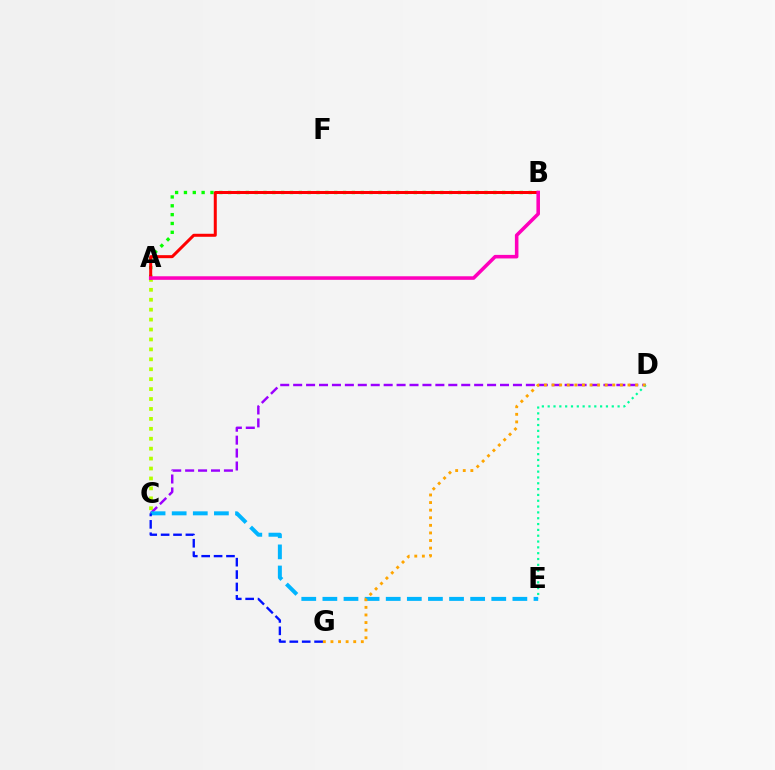{('A', 'C'): [{'color': '#b3ff00', 'line_style': 'dotted', 'thickness': 2.7}], ('A', 'B'): [{'color': '#08ff00', 'line_style': 'dotted', 'thickness': 2.4}, {'color': '#ff0000', 'line_style': 'solid', 'thickness': 2.17}, {'color': '#ff00bd', 'line_style': 'solid', 'thickness': 2.56}], ('C', 'D'): [{'color': '#9b00ff', 'line_style': 'dashed', 'thickness': 1.76}], ('D', 'E'): [{'color': '#00ff9d', 'line_style': 'dotted', 'thickness': 1.58}], ('C', 'E'): [{'color': '#00b5ff', 'line_style': 'dashed', 'thickness': 2.87}], ('D', 'G'): [{'color': '#ffa500', 'line_style': 'dotted', 'thickness': 2.06}], ('C', 'G'): [{'color': '#0010ff', 'line_style': 'dashed', 'thickness': 1.68}]}